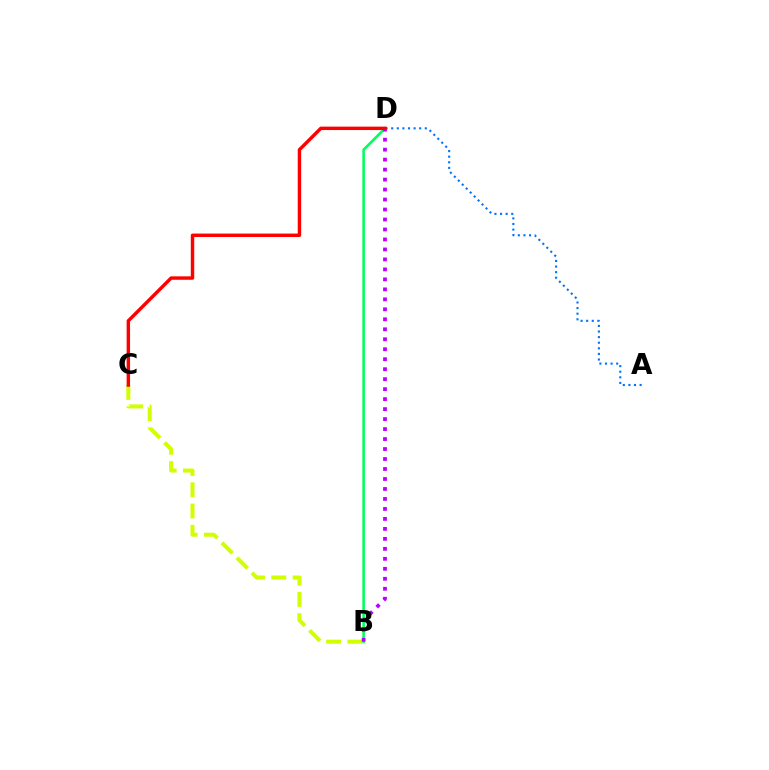{('B', 'C'): [{'color': '#d1ff00', 'line_style': 'dashed', 'thickness': 2.89}], ('A', 'D'): [{'color': '#0074ff', 'line_style': 'dotted', 'thickness': 1.52}], ('B', 'D'): [{'color': '#00ff5c', 'line_style': 'solid', 'thickness': 1.86}, {'color': '#b900ff', 'line_style': 'dotted', 'thickness': 2.71}], ('C', 'D'): [{'color': '#ff0000', 'line_style': 'solid', 'thickness': 2.47}]}